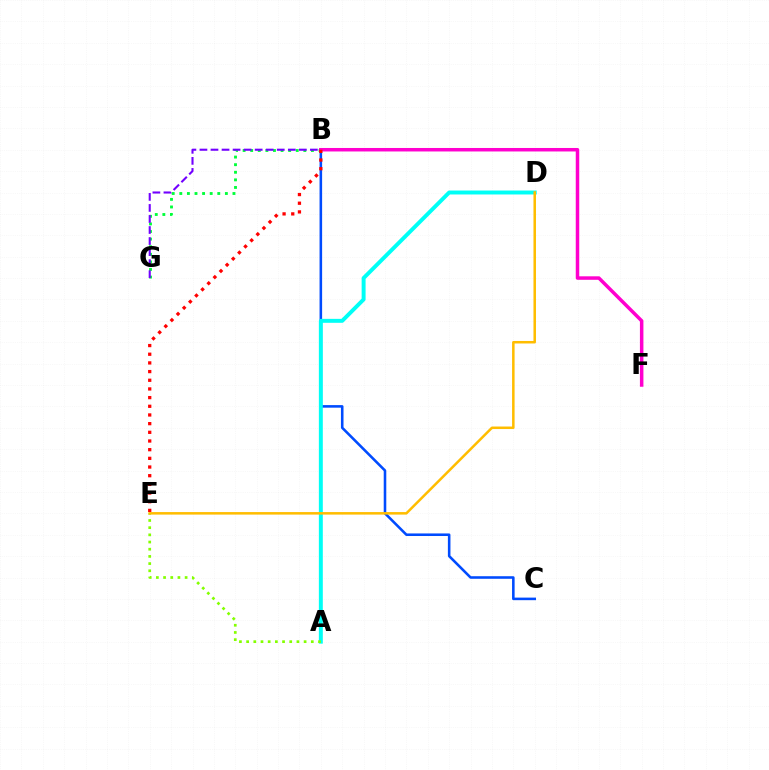{('B', 'G'): [{'color': '#00ff39', 'line_style': 'dotted', 'thickness': 2.06}, {'color': '#7200ff', 'line_style': 'dashed', 'thickness': 1.5}], ('B', 'C'): [{'color': '#004bff', 'line_style': 'solid', 'thickness': 1.85}], ('B', 'F'): [{'color': '#ff00cf', 'line_style': 'solid', 'thickness': 2.52}], ('B', 'E'): [{'color': '#ff0000', 'line_style': 'dotted', 'thickness': 2.36}], ('A', 'D'): [{'color': '#00fff6', 'line_style': 'solid', 'thickness': 2.84}], ('A', 'E'): [{'color': '#84ff00', 'line_style': 'dotted', 'thickness': 1.95}], ('D', 'E'): [{'color': '#ffbd00', 'line_style': 'solid', 'thickness': 1.81}]}